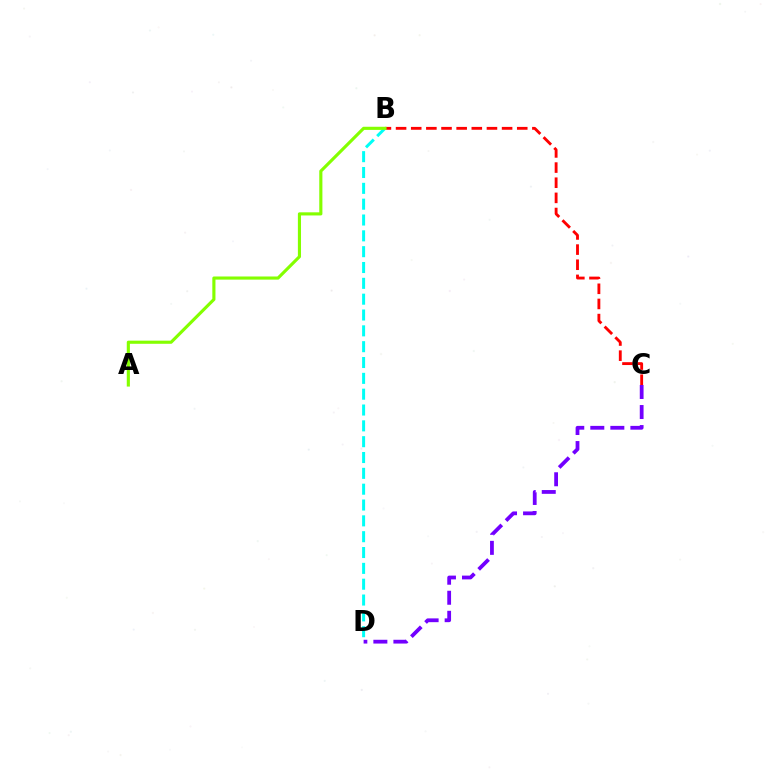{('B', 'C'): [{'color': '#ff0000', 'line_style': 'dashed', 'thickness': 2.06}], ('C', 'D'): [{'color': '#7200ff', 'line_style': 'dashed', 'thickness': 2.72}], ('B', 'D'): [{'color': '#00fff6', 'line_style': 'dashed', 'thickness': 2.15}], ('A', 'B'): [{'color': '#84ff00', 'line_style': 'solid', 'thickness': 2.26}]}